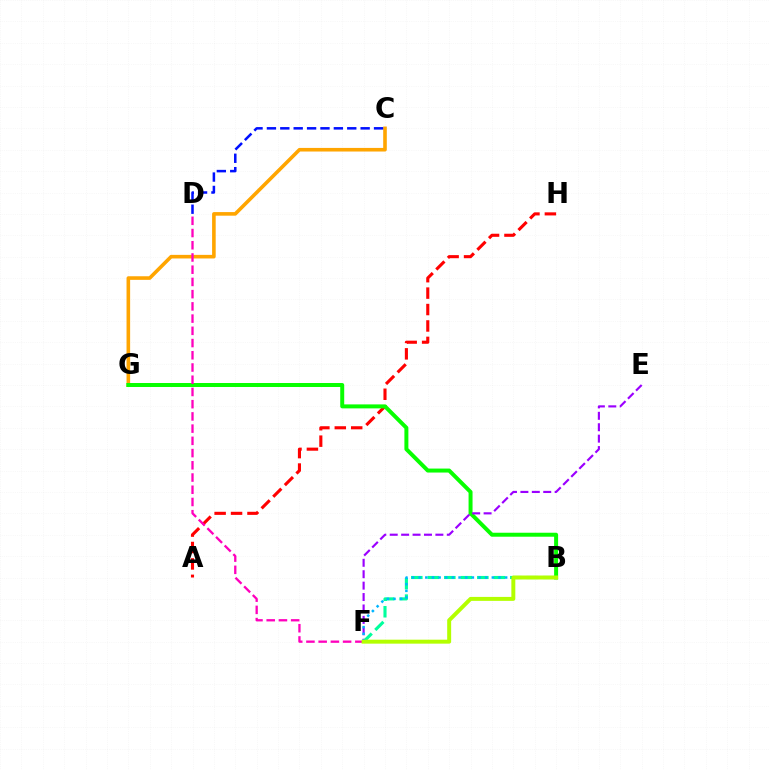{('A', 'H'): [{'color': '#ff0000', 'line_style': 'dashed', 'thickness': 2.23}], ('C', 'G'): [{'color': '#ffa500', 'line_style': 'solid', 'thickness': 2.59}], ('C', 'D'): [{'color': '#0010ff', 'line_style': 'dashed', 'thickness': 1.82}], ('B', 'G'): [{'color': '#08ff00', 'line_style': 'solid', 'thickness': 2.86}], ('E', 'F'): [{'color': '#9b00ff', 'line_style': 'dashed', 'thickness': 1.55}], ('B', 'F'): [{'color': '#00ff9d', 'line_style': 'dashed', 'thickness': 2.24}, {'color': '#00b5ff', 'line_style': 'dotted', 'thickness': 1.81}, {'color': '#b3ff00', 'line_style': 'solid', 'thickness': 2.85}], ('D', 'F'): [{'color': '#ff00bd', 'line_style': 'dashed', 'thickness': 1.66}]}